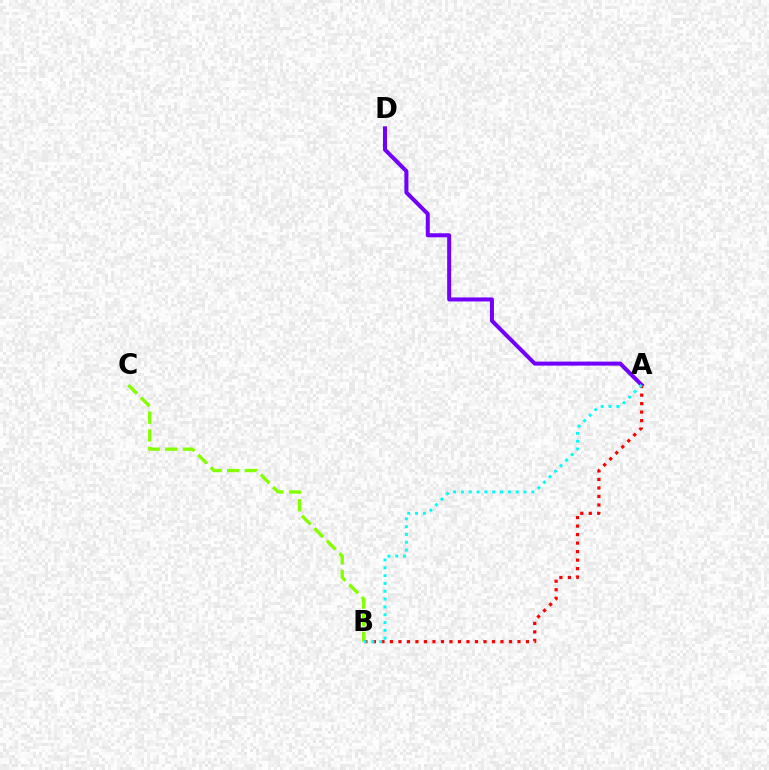{('B', 'C'): [{'color': '#84ff00', 'line_style': 'dashed', 'thickness': 2.4}], ('A', 'D'): [{'color': '#7200ff', 'line_style': 'solid', 'thickness': 2.89}], ('A', 'B'): [{'color': '#ff0000', 'line_style': 'dotted', 'thickness': 2.31}, {'color': '#00fff6', 'line_style': 'dotted', 'thickness': 2.12}]}